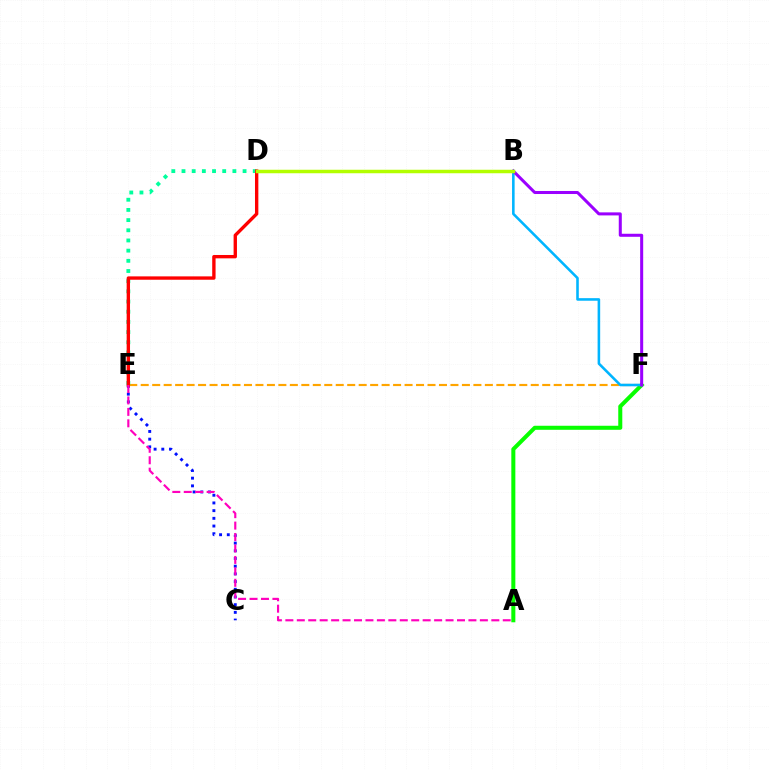{('E', 'F'): [{'color': '#ffa500', 'line_style': 'dashed', 'thickness': 1.56}], ('A', 'F'): [{'color': '#08ff00', 'line_style': 'solid', 'thickness': 2.9}], ('B', 'F'): [{'color': '#00b5ff', 'line_style': 'solid', 'thickness': 1.86}, {'color': '#9b00ff', 'line_style': 'solid', 'thickness': 2.18}], ('C', 'E'): [{'color': '#0010ff', 'line_style': 'dotted', 'thickness': 2.09}], ('D', 'E'): [{'color': '#00ff9d', 'line_style': 'dotted', 'thickness': 2.77}, {'color': '#ff0000', 'line_style': 'solid', 'thickness': 2.42}], ('A', 'E'): [{'color': '#ff00bd', 'line_style': 'dashed', 'thickness': 1.55}], ('B', 'D'): [{'color': '#b3ff00', 'line_style': 'solid', 'thickness': 2.52}]}